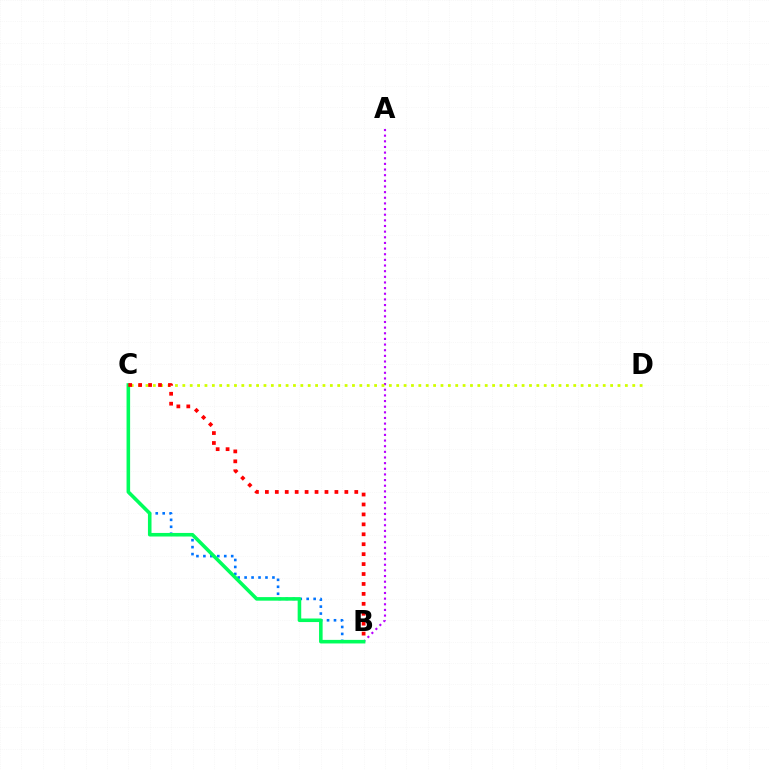{('A', 'B'): [{'color': '#b900ff', 'line_style': 'dotted', 'thickness': 1.53}], ('C', 'D'): [{'color': '#d1ff00', 'line_style': 'dotted', 'thickness': 2.0}], ('B', 'C'): [{'color': '#0074ff', 'line_style': 'dotted', 'thickness': 1.89}, {'color': '#00ff5c', 'line_style': 'solid', 'thickness': 2.57}, {'color': '#ff0000', 'line_style': 'dotted', 'thickness': 2.7}]}